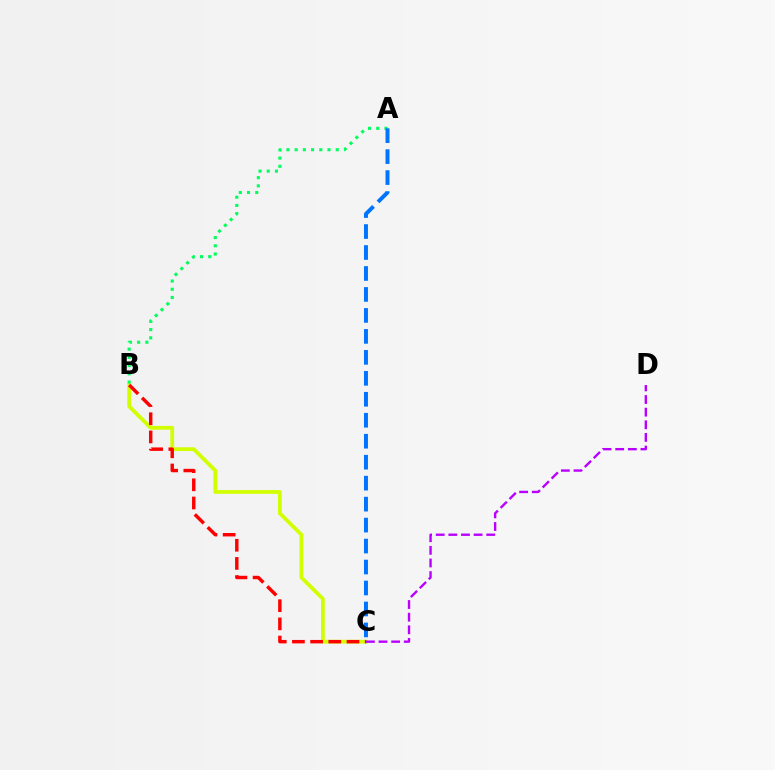{('B', 'C'): [{'color': '#d1ff00', 'line_style': 'solid', 'thickness': 2.71}, {'color': '#ff0000', 'line_style': 'dashed', 'thickness': 2.47}], ('C', 'D'): [{'color': '#b900ff', 'line_style': 'dashed', 'thickness': 1.72}], ('A', 'B'): [{'color': '#00ff5c', 'line_style': 'dotted', 'thickness': 2.23}], ('A', 'C'): [{'color': '#0074ff', 'line_style': 'dashed', 'thickness': 2.85}]}